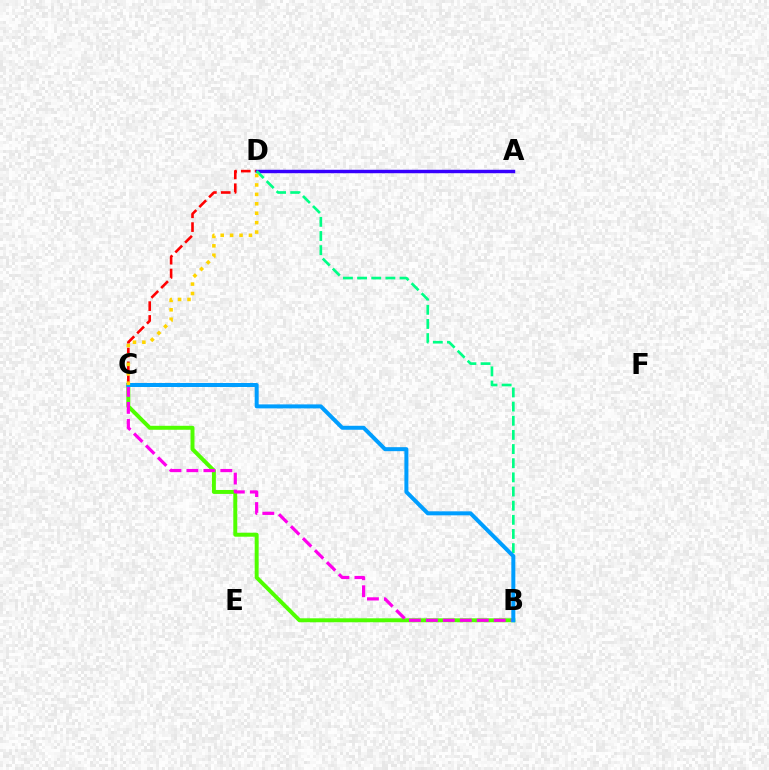{('C', 'D'): [{'color': '#ff0000', 'line_style': 'dashed', 'thickness': 1.88}, {'color': '#ffd500', 'line_style': 'dotted', 'thickness': 2.56}], ('B', 'C'): [{'color': '#4fff00', 'line_style': 'solid', 'thickness': 2.85}, {'color': '#ff00ed', 'line_style': 'dashed', 'thickness': 2.3}, {'color': '#009eff', 'line_style': 'solid', 'thickness': 2.87}], ('A', 'D'): [{'color': '#3700ff', 'line_style': 'solid', 'thickness': 2.48}], ('B', 'D'): [{'color': '#00ff86', 'line_style': 'dashed', 'thickness': 1.92}]}